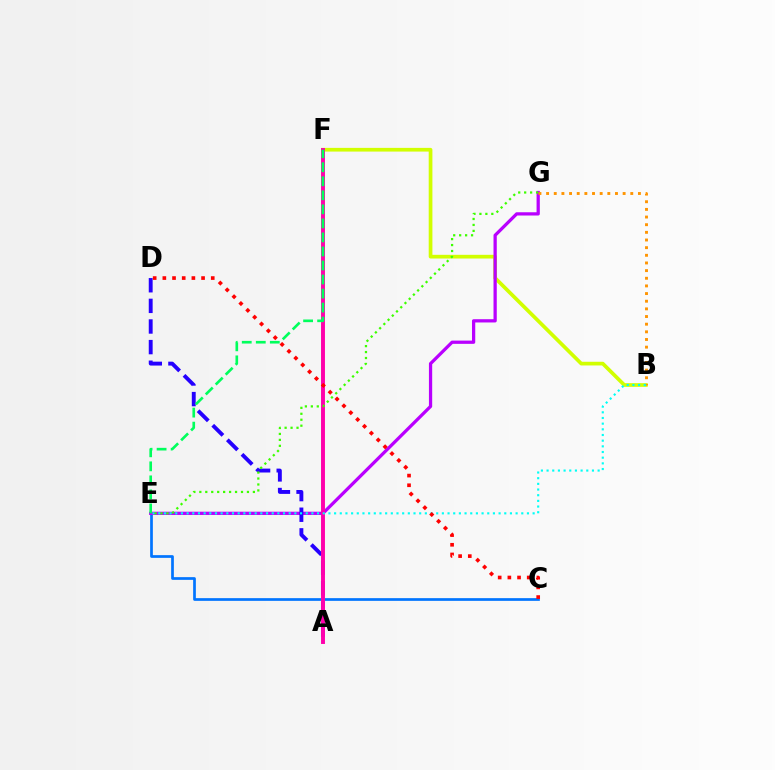{('C', 'E'): [{'color': '#0074ff', 'line_style': 'solid', 'thickness': 1.94}], ('B', 'F'): [{'color': '#d1ff00', 'line_style': 'solid', 'thickness': 2.67}], ('E', 'G'): [{'color': '#b900ff', 'line_style': 'solid', 'thickness': 2.34}, {'color': '#3dff00', 'line_style': 'dotted', 'thickness': 1.62}], ('B', 'G'): [{'color': '#ff9400', 'line_style': 'dotted', 'thickness': 2.08}], ('A', 'D'): [{'color': '#2500ff', 'line_style': 'dashed', 'thickness': 2.8}], ('A', 'F'): [{'color': '#ff00ac', 'line_style': 'solid', 'thickness': 2.82}], ('B', 'E'): [{'color': '#00fff6', 'line_style': 'dotted', 'thickness': 1.54}], ('C', 'D'): [{'color': '#ff0000', 'line_style': 'dotted', 'thickness': 2.63}], ('E', 'F'): [{'color': '#00ff5c', 'line_style': 'dashed', 'thickness': 1.91}]}